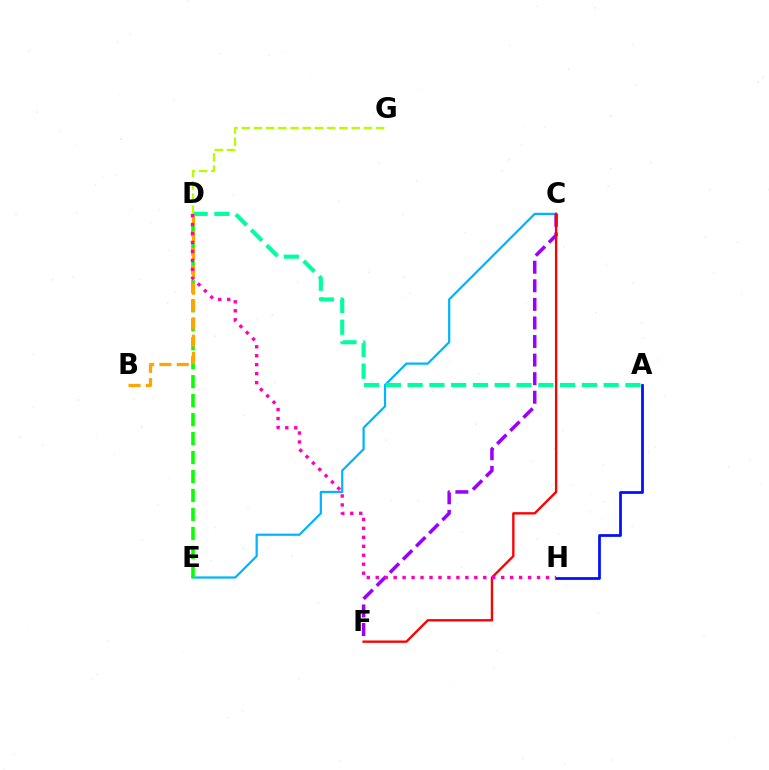{('C', 'E'): [{'color': '#00b5ff', 'line_style': 'solid', 'thickness': 1.6}], ('C', 'F'): [{'color': '#9b00ff', 'line_style': 'dashed', 'thickness': 2.52}, {'color': '#ff0000', 'line_style': 'solid', 'thickness': 1.69}], ('D', 'E'): [{'color': '#08ff00', 'line_style': 'dashed', 'thickness': 2.58}], ('A', 'D'): [{'color': '#00ff9d', 'line_style': 'dashed', 'thickness': 2.96}], ('B', 'D'): [{'color': '#ffa500', 'line_style': 'dashed', 'thickness': 2.35}], ('D', 'G'): [{'color': '#b3ff00', 'line_style': 'dashed', 'thickness': 1.66}], ('A', 'H'): [{'color': '#0010ff', 'line_style': 'solid', 'thickness': 1.98}], ('D', 'H'): [{'color': '#ff00bd', 'line_style': 'dotted', 'thickness': 2.44}]}